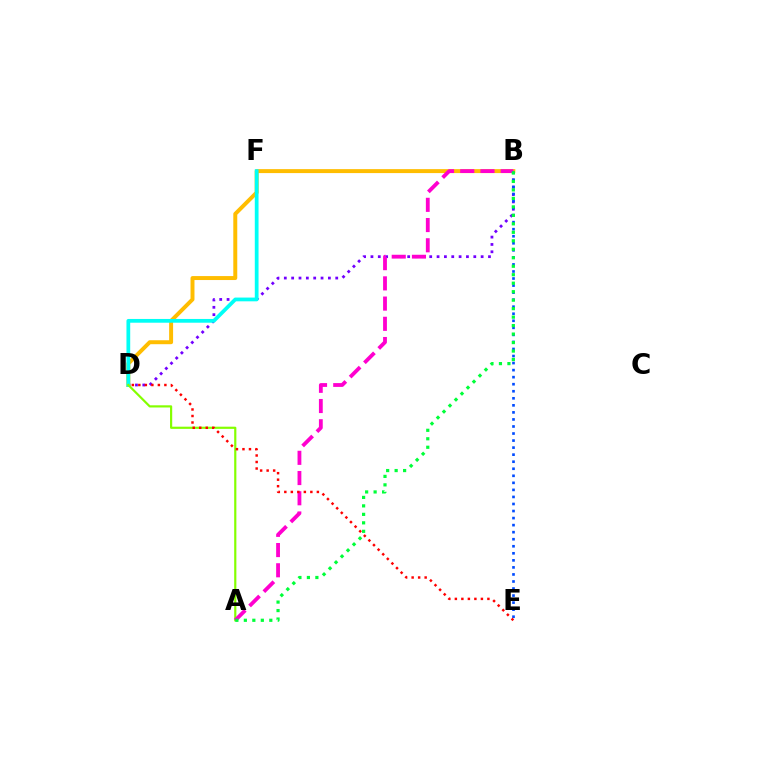{('B', 'D'): [{'color': '#7200ff', 'line_style': 'dotted', 'thickness': 2.0}, {'color': '#ffbd00', 'line_style': 'solid', 'thickness': 2.85}], ('D', 'F'): [{'color': '#00fff6', 'line_style': 'solid', 'thickness': 2.7}], ('A', 'D'): [{'color': '#84ff00', 'line_style': 'solid', 'thickness': 1.57}], ('A', 'B'): [{'color': '#ff00cf', 'line_style': 'dashed', 'thickness': 2.75}, {'color': '#00ff39', 'line_style': 'dotted', 'thickness': 2.3}], ('B', 'E'): [{'color': '#004bff', 'line_style': 'dotted', 'thickness': 1.91}], ('D', 'E'): [{'color': '#ff0000', 'line_style': 'dotted', 'thickness': 1.77}]}